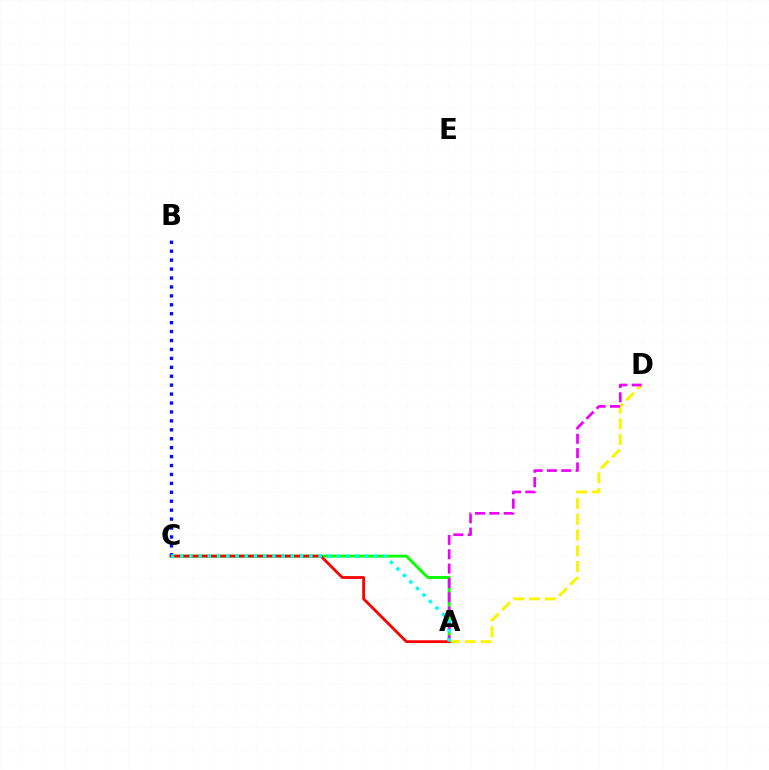{('A', 'C'): [{'color': '#08ff00', 'line_style': 'solid', 'thickness': 2.09}, {'color': '#ff0000', 'line_style': 'solid', 'thickness': 1.99}, {'color': '#00fff6', 'line_style': 'dotted', 'thickness': 2.51}], ('B', 'C'): [{'color': '#0010ff', 'line_style': 'dotted', 'thickness': 2.43}], ('A', 'D'): [{'color': '#fcf500', 'line_style': 'dashed', 'thickness': 2.14}, {'color': '#ee00ff', 'line_style': 'dashed', 'thickness': 1.95}]}